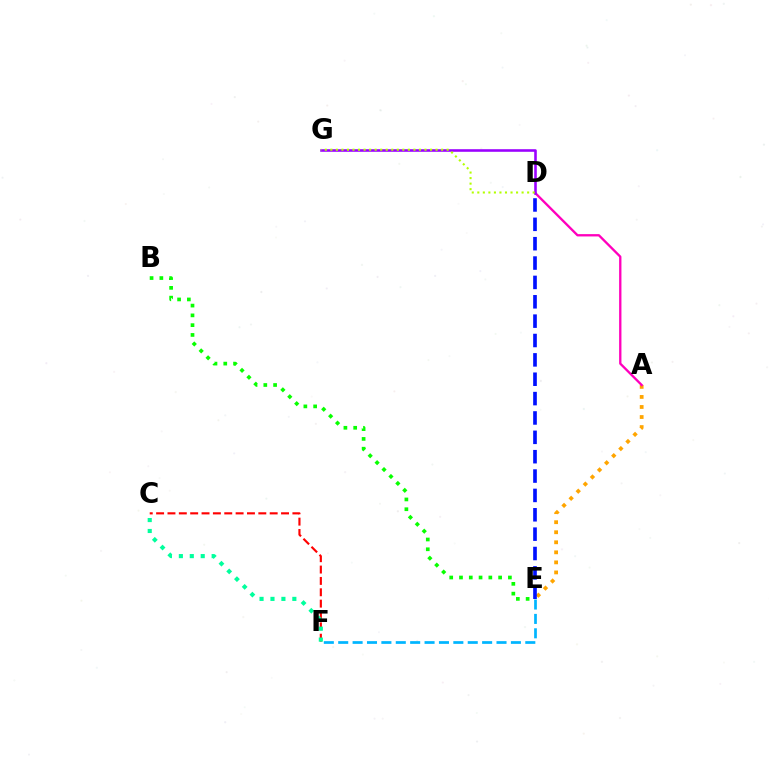{('A', 'E'): [{'color': '#ffa500', 'line_style': 'dotted', 'thickness': 2.73}], ('A', 'D'): [{'color': '#ff00bd', 'line_style': 'solid', 'thickness': 1.67}], ('E', 'F'): [{'color': '#00b5ff', 'line_style': 'dashed', 'thickness': 1.96}], ('C', 'F'): [{'color': '#ff0000', 'line_style': 'dashed', 'thickness': 1.54}, {'color': '#00ff9d', 'line_style': 'dotted', 'thickness': 2.97}], ('D', 'G'): [{'color': '#9b00ff', 'line_style': 'solid', 'thickness': 1.86}, {'color': '#b3ff00', 'line_style': 'dotted', 'thickness': 1.5}], ('D', 'E'): [{'color': '#0010ff', 'line_style': 'dashed', 'thickness': 2.63}], ('B', 'E'): [{'color': '#08ff00', 'line_style': 'dotted', 'thickness': 2.66}]}